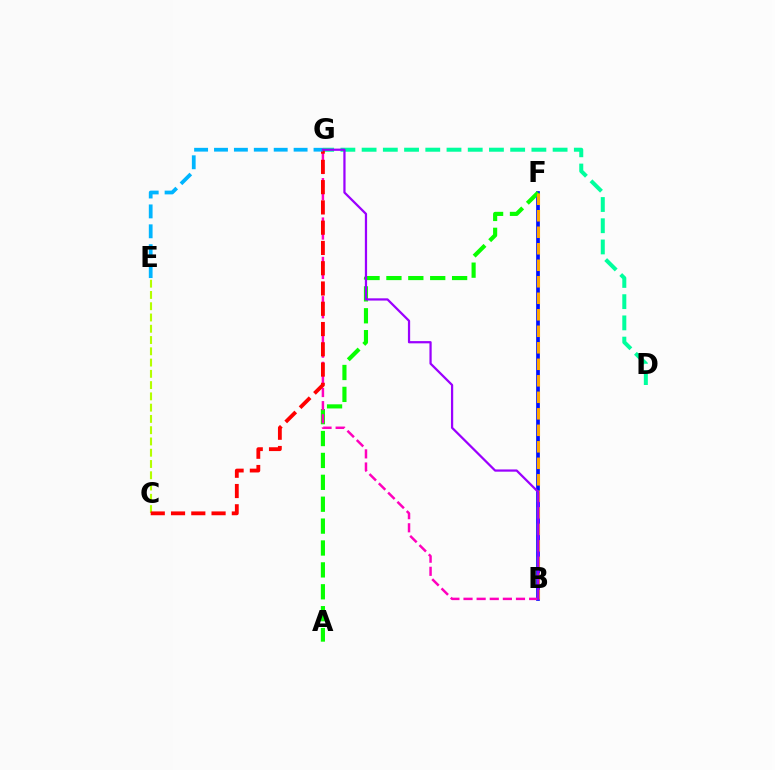{('B', 'F'): [{'color': '#0010ff', 'line_style': 'solid', 'thickness': 2.66}, {'color': '#ffa500', 'line_style': 'dashed', 'thickness': 2.24}], ('D', 'G'): [{'color': '#00ff9d', 'line_style': 'dashed', 'thickness': 2.88}], ('A', 'F'): [{'color': '#08ff00', 'line_style': 'dashed', 'thickness': 2.97}], ('C', 'E'): [{'color': '#b3ff00', 'line_style': 'dashed', 'thickness': 1.53}], ('B', 'G'): [{'color': '#ff00bd', 'line_style': 'dashed', 'thickness': 1.78}, {'color': '#9b00ff', 'line_style': 'solid', 'thickness': 1.61}], ('C', 'G'): [{'color': '#ff0000', 'line_style': 'dashed', 'thickness': 2.75}], ('E', 'G'): [{'color': '#00b5ff', 'line_style': 'dashed', 'thickness': 2.7}]}